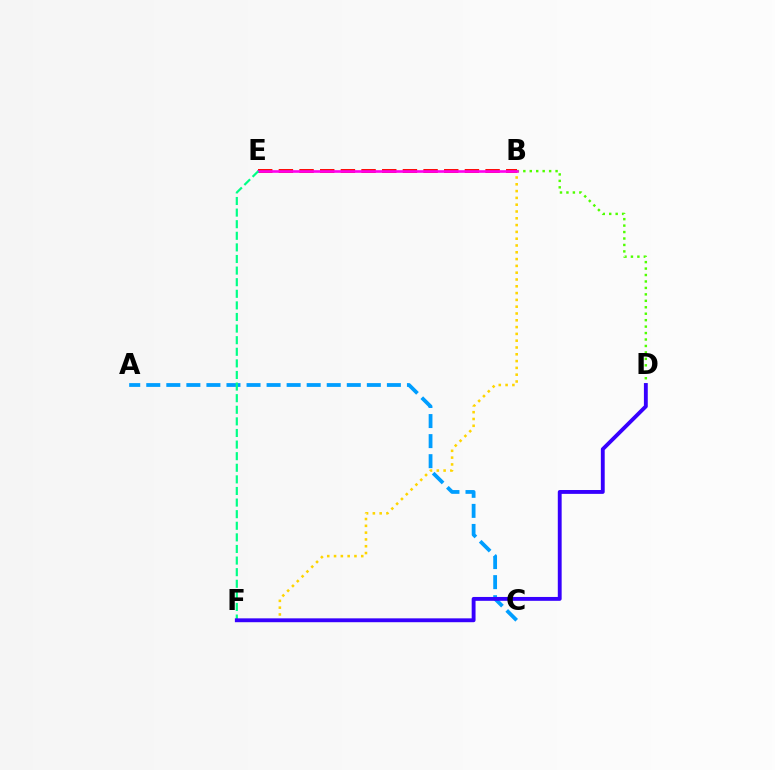{('B', 'D'): [{'color': '#4fff00', 'line_style': 'dotted', 'thickness': 1.75}], ('B', 'F'): [{'color': '#ffd500', 'line_style': 'dotted', 'thickness': 1.85}], ('B', 'E'): [{'color': '#ff0000', 'line_style': 'dashed', 'thickness': 2.81}, {'color': '#ff00ed', 'line_style': 'solid', 'thickness': 1.89}], ('A', 'C'): [{'color': '#009eff', 'line_style': 'dashed', 'thickness': 2.72}], ('E', 'F'): [{'color': '#00ff86', 'line_style': 'dashed', 'thickness': 1.58}], ('D', 'F'): [{'color': '#3700ff', 'line_style': 'solid', 'thickness': 2.78}]}